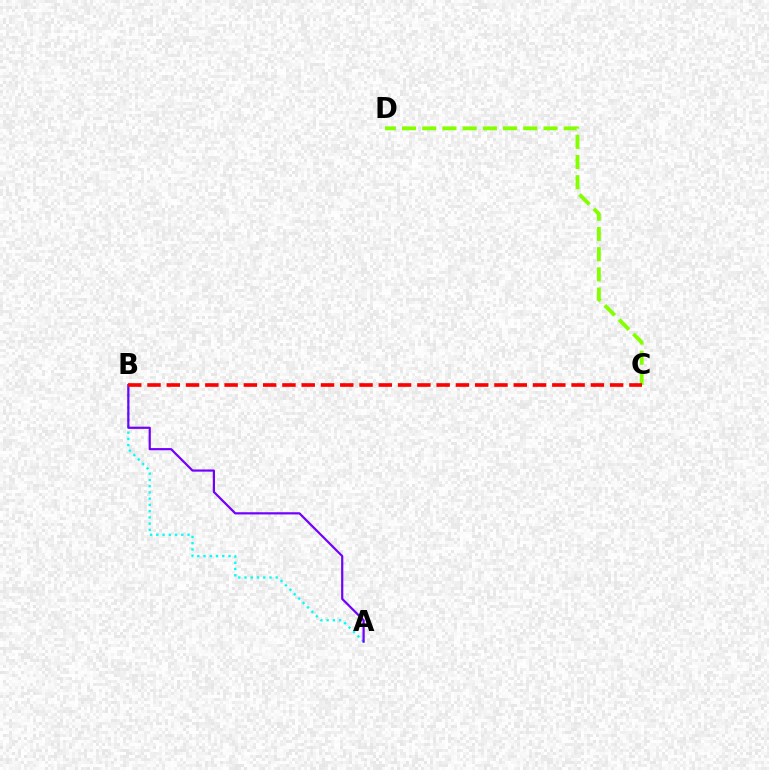{('A', 'B'): [{'color': '#00fff6', 'line_style': 'dotted', 'thickness': 1.69}, {'color': '#7200ff', 'line_style': 'solid', 'thickness': 1.59}], ('C', 'D'): [{'color': '#84ff00', 'line_style': 'dashed', 'thickness': 2.75}], ('B', 'C'): [{'color': '#ff0000', 'line_style': 'dashed', 'thickness': 2.62}]}